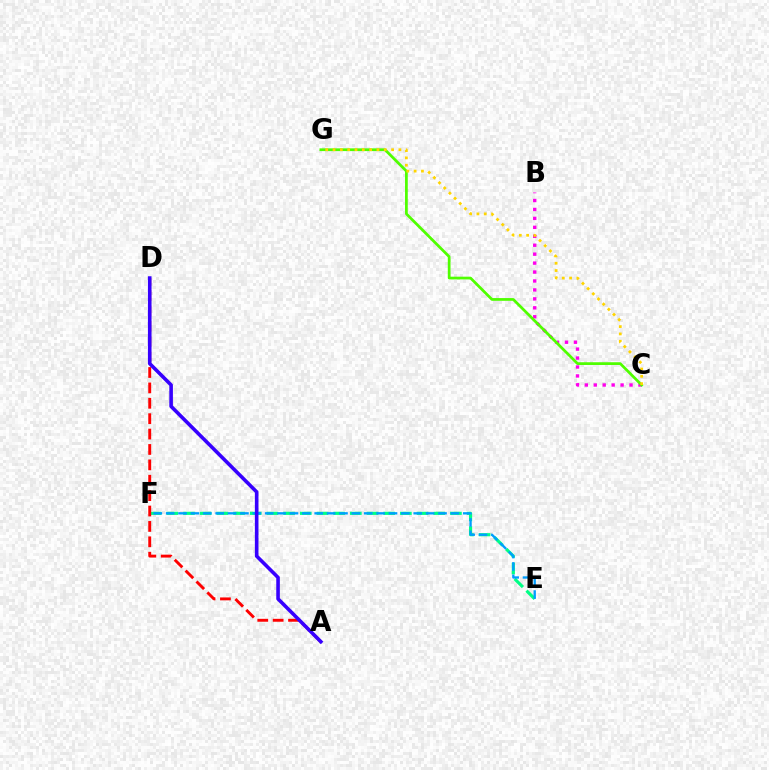{('E', 'F'): [{'color': '#00ff86', 'line_style': 'dashed', 'thickness': 2.27}, {'color': '#009eff', 'line_style': 'dashed', 'thickness': 1.68}], ('B', 'C'): [{'color': '#ff00ed', 'line_style': 'dotted', 'thickness': 2.43}], ('C', 'G'): [{'color': '#4fff00', 'line_style': 'solid', 'thickness': 1.98}, {'color': '#ffd500', 'line_style': 'dotted', 'thickness': 1.99}], ('A', 'D'): [{'color': '#ff0000', 'line_style': 'dashed', 'thickness': 2.09}, {'color': '#3700ff', 'line_style': 'solid', 'thickness': 2.59}]}